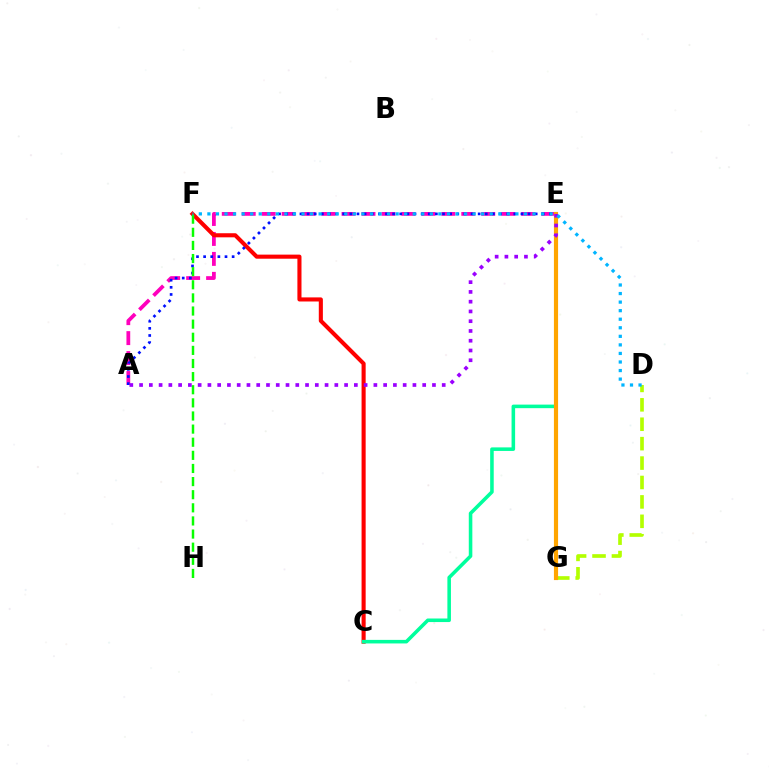{('A', 'E'): [{'color': '#ff00bd', 'line_style': 'dashed', 'thickness': 2.71}, {'color': '#0010ff', 'line_style': 'dotted', 'thickness': 1.94}, {'color': '#9b00ff', 'line_style': 'dotted', 'thickness': 2.65}], ('C', 'F'): [{'color': '#ff0000', 'line_style': 'solid', 'thickness': 2.95}], ('D', 'G'): [{'color': '#b3ff00', 'line_style': 'dashed', 'thickness': 2.64}], ('F', 'H'): [{'color': '#08ff00', 'line_style': 'dashed', 'thickness': 1.78}], ('C', 'E'): [{'color': '#00ff9d', 'line_style': 'solid', 'thickness': 2.56}], ('E', 'G'): [{'color': '#ffa500', 'line_style': 'solid', 'thickness': 2.99}], ('D', 'F'): [{'color': '#00b5ff', 'line_style': 'dotted', 'thickness': 2.32}]}